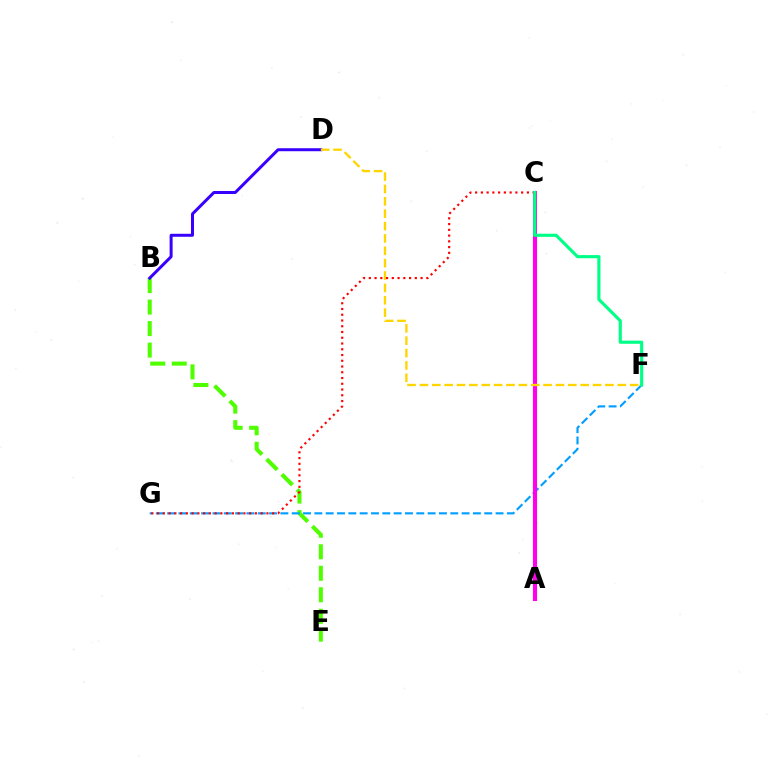{('B', 'E'): [{'color': '#4fff00', 'line_style': 'dashed', 'thickness': 2.92}], ('F', 'G'): [{'color': '#009eff', 'line_style': 'dashed', 'thickness': 1.54}], ('A', 'C'): [{'color': '#ff00ed', 'line_style': 'solid', 'thickness': 2.96}], ('B', 'D'): [{'color': '#3700ff', 'line_style': 'solid', 'thickness': 2.15}], ('D', 'F'): [{'color': '#ffd500', 'line_style': 'dashed', 'thickness': 1.68}], ('C', 'G'): [{'color': '#ff0000', 'line_style': 'dotted', 'thickness': 1.56}], ('C', 'F'): [{'color': '#00ff86', 'line_style': 'solid', 'thickness': 2.26}]}